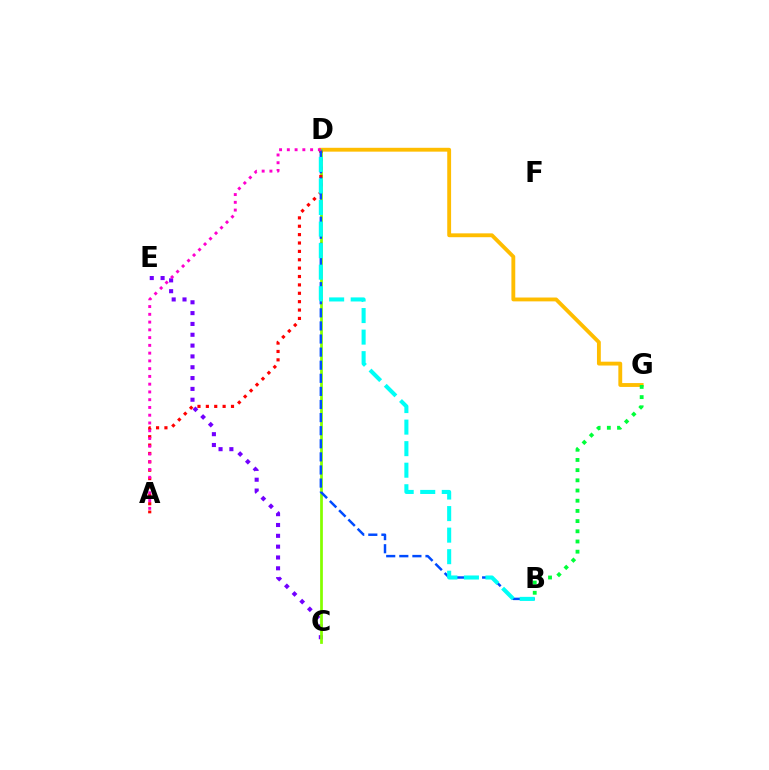{('C', 'E'): [{'color': '#7200ff', 'line_style': 'dotted', 'thickness': 2.94}], ('D', 'G'): [{'color': '#ffbd00', 'line_style': 'solid', 'thickness': 2.77}], ('C', 'D'): [{'color': '#84ff00', 'line_style': 'solid', 'thickness': 1.98}], ('A', 'D'): [{'color': '#ff0000', 'line_style': 'dotted', 'thickness': 2.28}, {'color': '#ff00cf', 'line_style': 'dotted', 'thickness': 2.11}], ('B', 'D'): [{'color': '#004bff', 'line_style': 'dashed', 'thickness': 1.78}, {'color': '#00fff6', 'line_style': 'dashed', 'thickness': 2.93}], ('B', 'G'): [{'color': '#00ff39', 'line_style': 'dotted', 'thickness': 2.77}]}